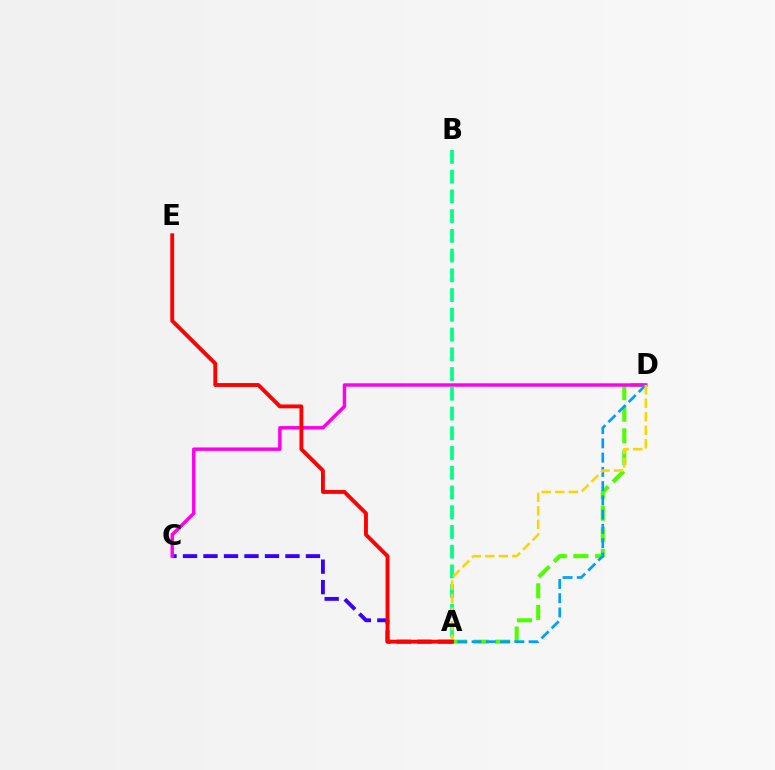{('A', 'C'): [{'color': '#3700ff', 'line_style': 'dashed', 'thickness': 2.78}], ('A', 'D'): [{'color': '#4fff00', 'line_style': 'dashed', 'thickness': 2.93}, {'color': '#009eff', 'line_style': 'dashed', 'thickness': 1.94}, {'color': '#ffd500', 'line_style': 'dashed', 'thickness': 1.84}], ('C', 'D'): [{'color': '#ff00ed', 'line_style': 'solid', 'thickness': 2.46}], ('A', 'B'): [{'color': '#00ff86', 'line_style': 'dashed', 'thickness': 2.68}], ('A', 'E'): [{'color': '#ff0000', 'line_style': 'solid', 'thickness': 2.79}]}